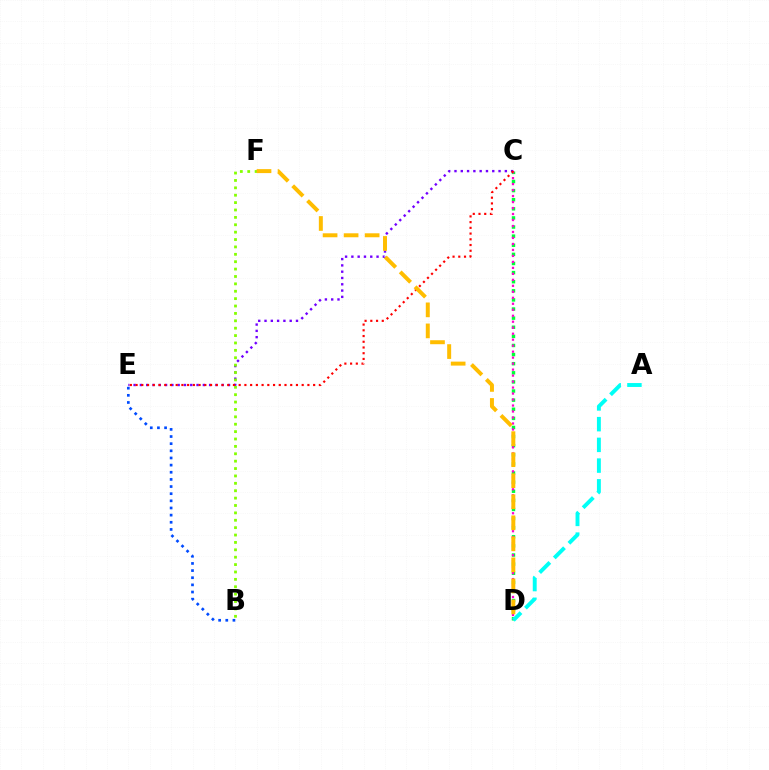{('C', 'E'): [{'color': '#7200ff', 'line_style': 'dotted', 'thickness': 1.71}, {'color': '#ff0000', 'line_style': 'dotted', 'thickness': 1.56}], ('B', 'E'): [{'color': '#004bff', 'line_style': 'dotted', 'thickness': 1.94}], ('C', 'D'): [{'color': '#00ff39', 'line_style': 'dotted', 'thickness': 2.48}, {'color': '#ff00cf', 'line_style': 'dotted', 'thickness': 1.63}], ('A', 'D'): [{'color': '#00fff6', 'line_style': 'dashed', 'thickness': 2.82}], ('B', 'F'): [{'color': '#84ff00', 'line_style': 'dotted', 'thickness': 2.01}], ('D', 'F'): [{'color': '#ffbd00', 'line_style': 'dashed', 'thickness': 2.86}]}